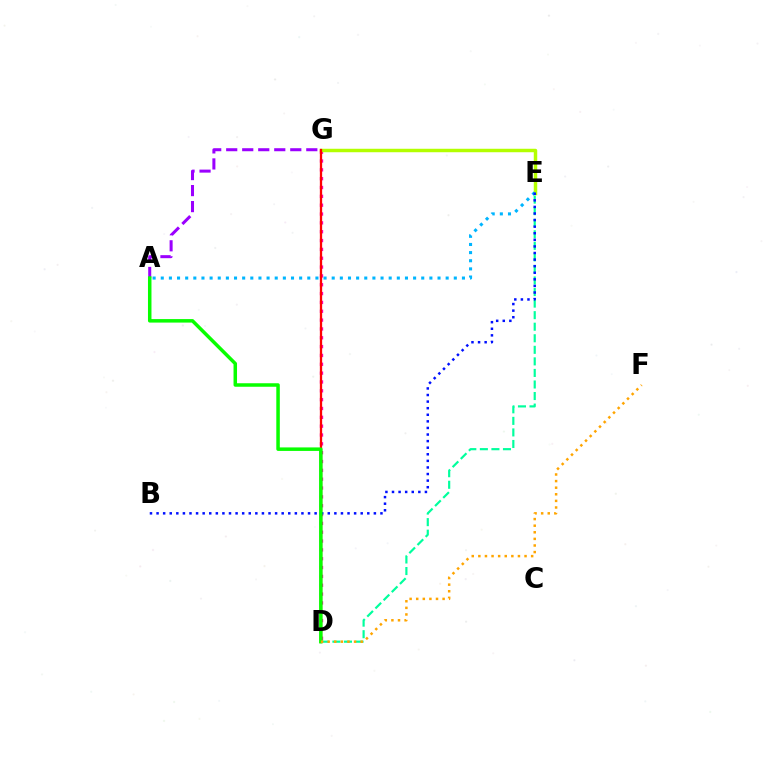{('D', 'G'): [{'color': '#ff00bd', 'line_style': 'dotted', 'thickness': 2.4}, {'color': '#ff0000', 'line_style': 'solid', 'thickness': 1.65}], ('D', 'E'): [{'color': '#00ff9d', 'line_style': 'dashed', 'thickness': 1.57}], ('E', 'G'): [{'color': '#b3ff00', 'line_style': 'solid', 'thickness': 2.5}], ('A', 'E'): [{'color': '#00b5ff', 'line_style': 'dotted', 'thickness': 2.21}], ('B', 'E'): [{'color': '#0010ff', 'line_style': 'dotted', 'thickness': 1.79}], ('A', 'G'): [{'color': '#9b00ff', 'line_style': 'dashed', 'thickness': 2.18}], ('A', 'D'): [{'color': '#08ff00', 'line_style': 'solid', 'thickness': 2.52}], ('D', 'F'): [{'color': '#ffa500', 'line_style': 'dotted', 'thickness': 1.79}]}